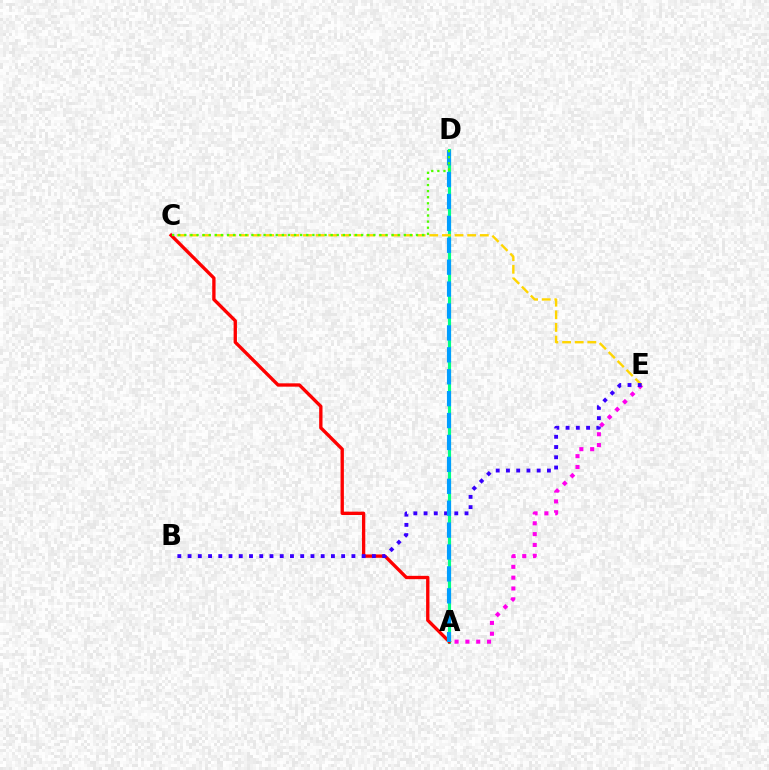{('A', 'D'): [{'color': '#00ff86', 'line_style': 'solid', 'thickness': 2.27}, {'color': '#009eff', 'line_style': 'dashed', 'thickness': 2.98}], ('A', 'E'): [{'color': '#ff00ed', 'line_style': 'dotted', 'thickness': 2.94}], ('C', 'E'): [{'color': '#ffd500', 'line_style': 'dashed', 'thickness': 1.72}], ('A', 'C'): [{'color': '#ff0000', 'line_style': 'solid', 'thickness': 2.4}], ('B', 'E'): [{'color': '#3700ff', 'line_style': 'dotted', 'thickness': 2.78}], ('C', 'D'): [{'color': '#4fff00', 'line_style': 'dotted', 'thickness': 1.66}]}